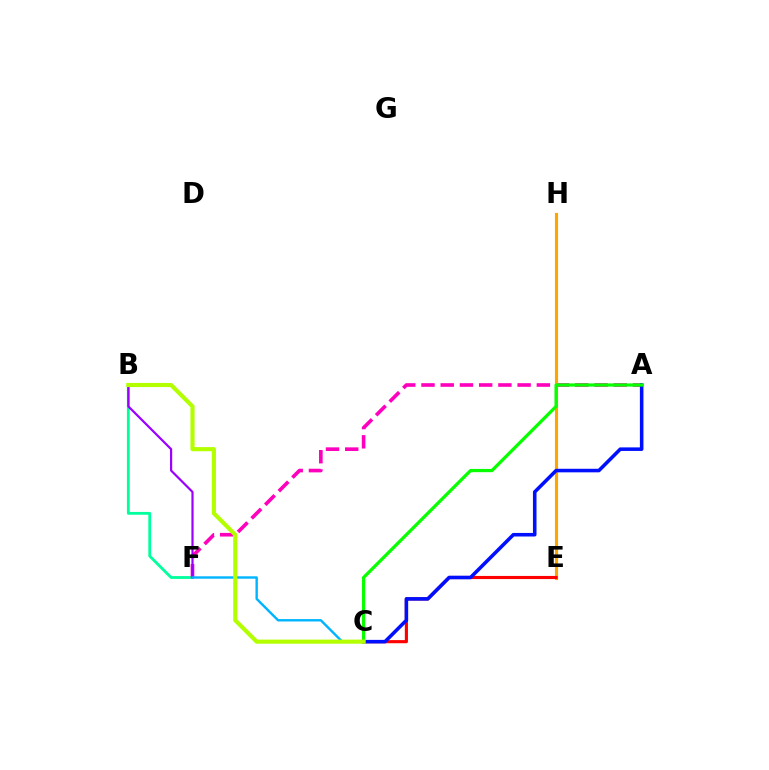{('B', 'F'): [{'color': '#00ff9d', 'line_style': 'solid', 'thickness': 2.03}, {'color': '#9b00ff', 'line_style': 'solid', 'thickness': 1.58}], ('A', 'F'): [{'color': '#ff00bd', 'line_style': 'dashed', 'thickness': 2.61}], ('E', 'H'): [{'color': '#ffa500', 'line_style': 'solid', 'thickness': 2.27}], ('C', 'E'): [{'color': '#ff0000', 'line_style': 'solid', 'thickness': 2.25}], ('A', 'C'): [{'color': '#0010ff', 'line_style': 'solid', 'thickness': 2.56}, {'color': '#08ff00', 'line_style': 'solid', 'thickness': 2.33}], ('C', 'F'): [{'color': '#00b5ff', 'line_style': 'solid', 'thickness': 1.73}], ('B', 'C'): [{'color': '#b3ff00', 'line_style': 'solid', 'thickness': 2.97}]}